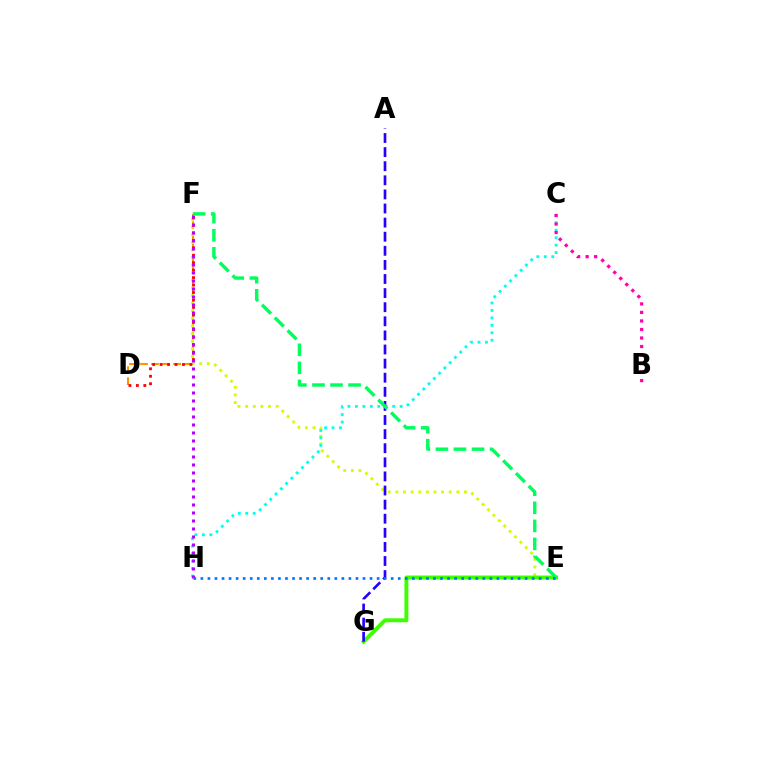{('D', 'F'): [{'color': '#ff9400', 'line_style': 'dashed', 'thickness': 1.5}, {'color': '#ff0000', 'line_style': 'dotted', 'thickness': 2.03}], ('E', 'F'): [{'color': '#d1ff00', 'line_style': 'dotted', 'thickness': 2.07}, {'color': '#00ff5c', 'line_style': 'dashed', 'thickness': 2.45}], ('C', 'H'): [{'color': '#00fff6', 'line_style': 'dotted', 'thickness': 2.03}], ('F', 'H'): [{'color': '#b900ff', 'line_style': 'dotted', 'thickness': 2.17}], ('E', 'G'): [{'color': '#3dff00', 'line_style': 'solid', 'thickness': 2.82}], ('B', 'C'): [{'color': '#ff00ac', 'line_style': 'dotted', 'thickness': 2.32}], ('A', 'G'): [{'color': '#2500ff', 'line_style': 'dashed', 'thickness': 1.92}], ('E', 'H'): [{'color': '#0074ff', 'line_style': 'dotted', 'thickness': 1.92}]}